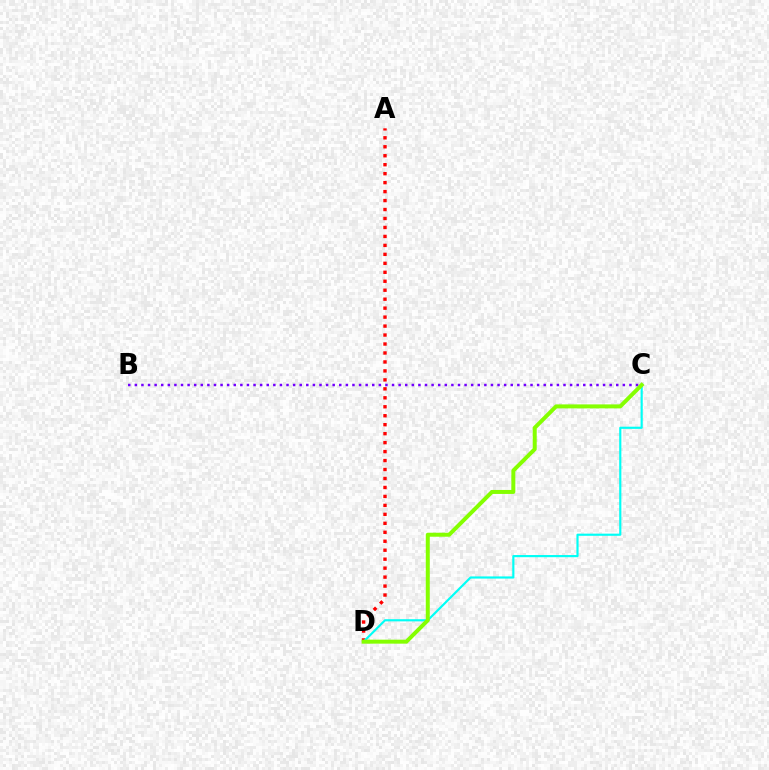{('B', 'C'): [{'color': '#7200ff', 'line_style': 'dotted', 'thickness': 1.79}], ('A', 'D'): [{'color': '#ff0000', 'line_style': 'dotted', 'thickness': 2.44}], ('C', 'D'): [{'color': '#00fff6', 'line_style': 'solid', 'thickness': 1.56}, {'color': '#84ff00', 'line_style': 'solid', 'thickness': 2.87}]}